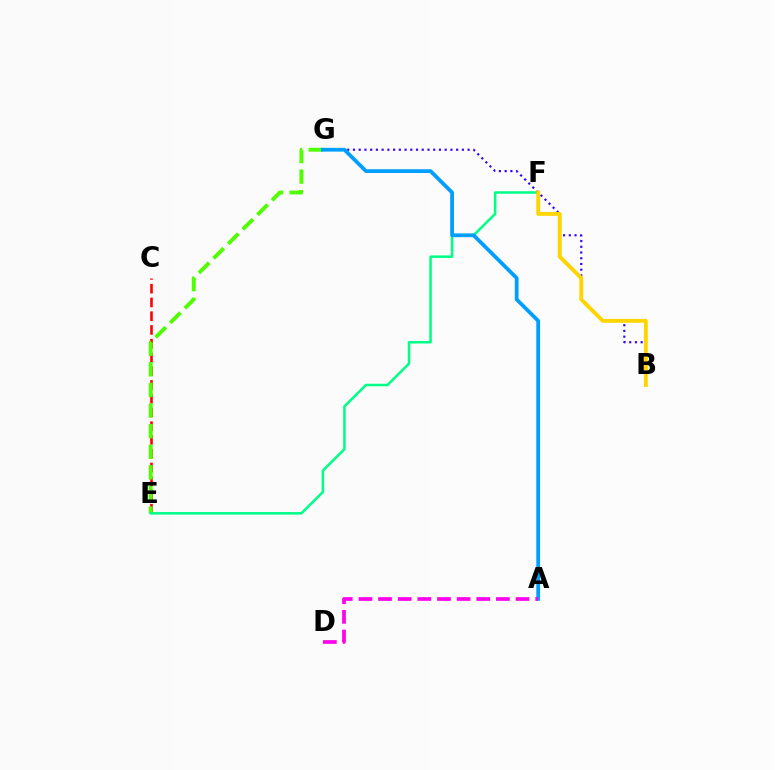{('C', 'E'): [{'color': '#ff0000', 'line_style': 'dashed', 'thickness': 1.87}], ('E', 'G'): [{'color': '#4fff00', 'line_style': 'dashed', 'thickness': 2.8}], ('E', 'F'): [{'color': '#00ff86', 'line_style': 'solid', 'thickness': 1.82}], ('B', 'G'): [{'color': '#3700ff', 'line_style': 'dotted', 'thickness': 1.56}], ('A', 'G'): [{'color': '#009eff', 'line_style': 'solid', 'thickness': 2.72}], ('A', 'D'): [{'color': '#ff00ed', 'line_style': 'dashed', 'thickness': 2.67}], ('B', 'F'): [{'color': '#ffd500', 'line_style': 'solid', 'thickness': 2.8}]}